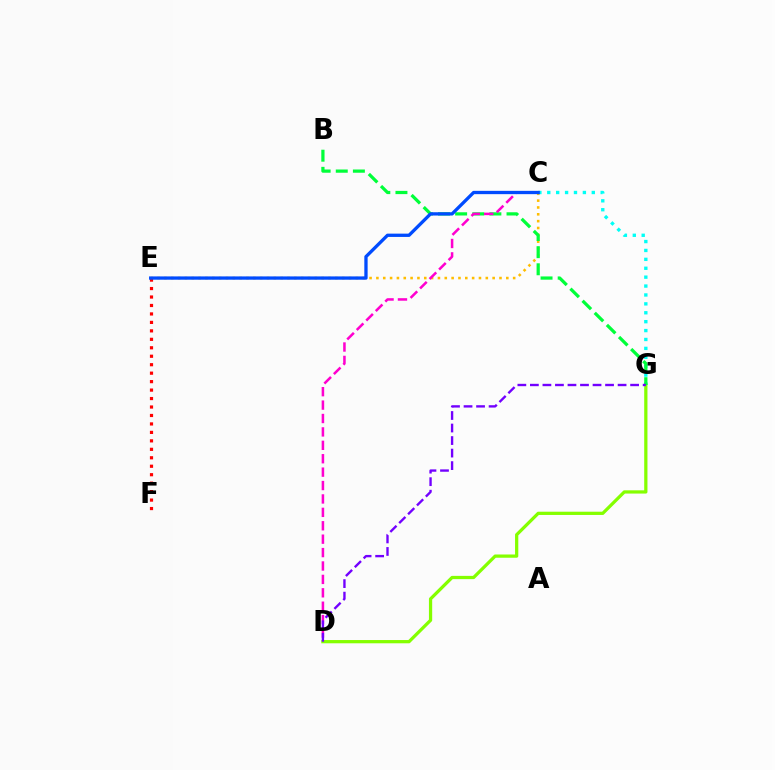{('C', 'E'): [{'color': '#ffbd00', 'line_style': 'dotted', 'thickness': 1.86}, {'color': '#004bff', 'line_style': 'solid', 'thickness': 2.38}], ('C', 'G'): [{'color': '#00fff6', 'line_style': 'dotted', 'thickness': 2.42}], ('D', 'G'): [{'color': '#84ff00', 'line_style': 'solid', 'thickness': 2.34}, {'color': '#7200ff', 'line_style': 'dashed', 'thickness': 1.7}], ('E', 'F'): [{'color': '#ff0000', 'line_style': 'dotted', 'thickness': 2.3}], ('B', 'G'): [{'color': '#00ff39', 'line_style': 'dashed', 'thickness': 2.33}], ('C', 'D'): [{'color': '#ff00cf', 'line_style': 'dashed', 'thickness': 1.82}]}